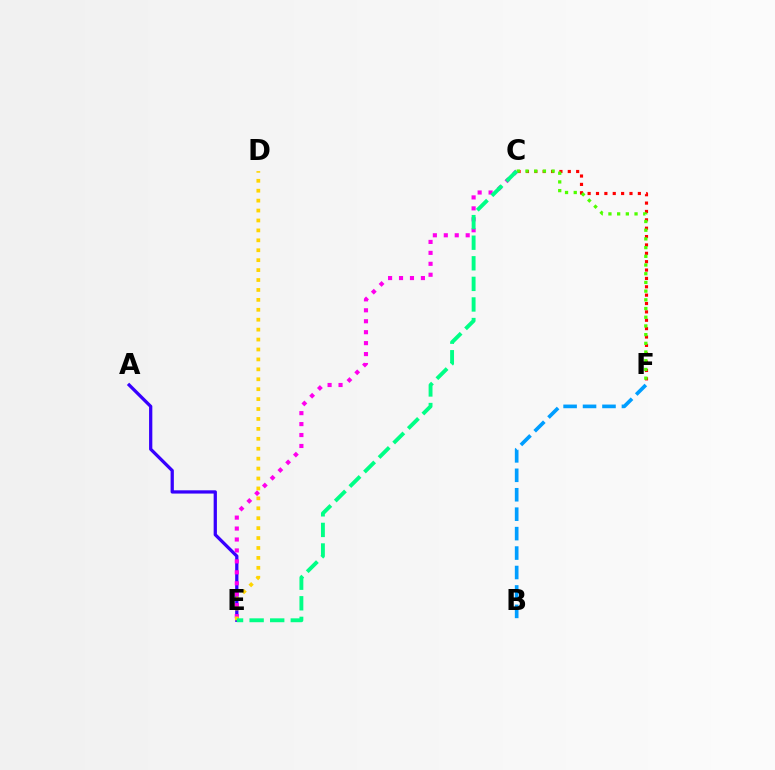{('C', 'F'): [{'color': '#ff0000', 'line_style': 'dotted', 'thickness': 2.27}, {'color': '#4fff00', 'line_style': 'dotted', 'thickness': 2.36}], ('A', 'E'): [{'color': '#3700ff', 'line_style': 'solid', 'thickness': 2.35}], ('C', 'E'): [{'color': '#ff00ed', 'line_style': 'dotted', 'thickness': 2.97}, {'color': '#00ff86', 'line_style': 'dashed', 'thickness': 2.8}], ('D', 'E'): [{'color': '#ffd500', 'line_style': 'dotted', 'thickness': 2.7}], ('B', 'F'): [{'color': '#009eff', 'line_style': 'dashed', 'thickness': 2.64}]}